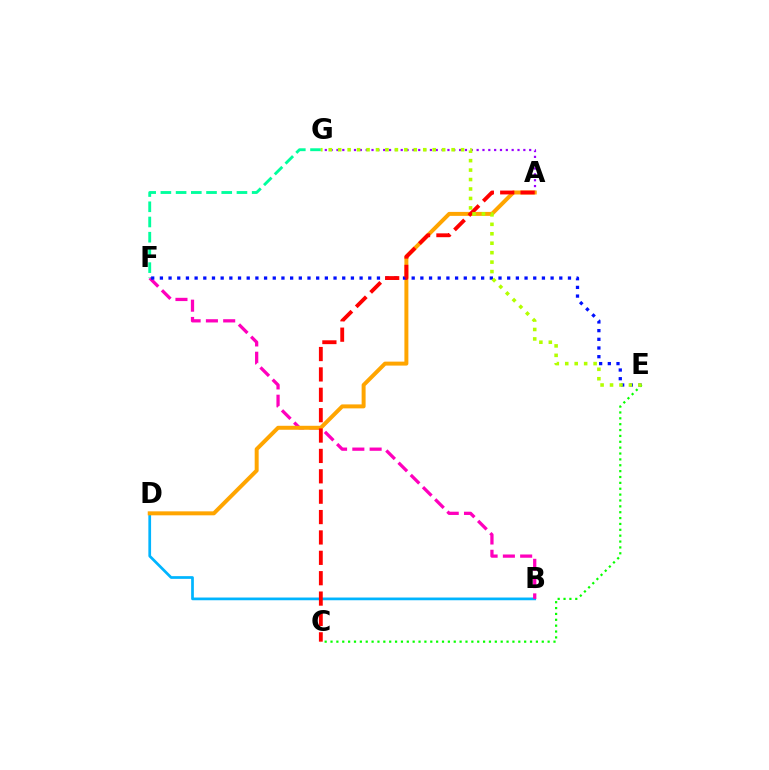{('B', 'D'): [{'color': '#00b5ff', 'line_style': 'solid', 'thickness': 1.96}], ('A', 'G'): [{'color': '#9b00ff', 'line_style': 'dotted', 'thickness': 1.59}], ('B', 'F'): [{'color': '#ff00bd', 'line_style': 'dashed', 'thickness': 2.35}], ('A', 'D'): [{'color': '#ffa500', 'line_style': 'solid', 'thickness': 2.86}], ('E', 'F'): [{'color': '#0010ff', 'line_style': 'dotted', 'thickness': 2.36}], ('C', 'E'): [{'color': '#08ff00', 'line_style': 'dotted', 'thickness': 1.59}], ('F', 'G'): [{'color': '#00ff9d', 'line_style': 'dashed', 'thickness': 2.07}], ('A', 'C'): [{'color': '#ff0000', 'line_style': 'dashed', 'thickness': 2.77}], ('E', 'G'): [{'color': '#b3ff00', 'line_style': 'dotted', 'thickness': 2.57}]}